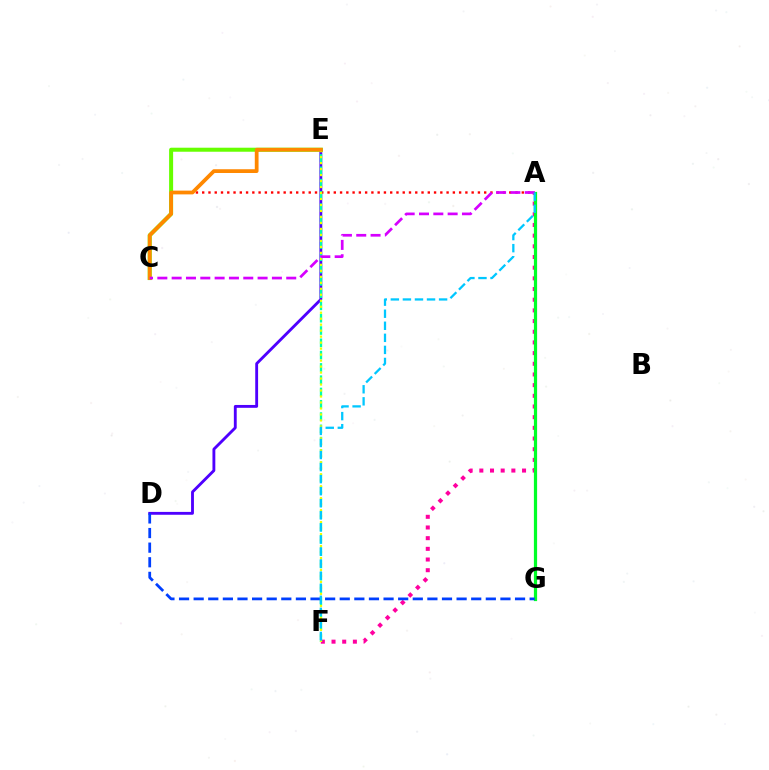{('D', 'E'): [{'color': '#4f00ff', 'line_style': 'solid', 'thickness': 2.06}], ('A', 'F'): [{'color': '#ff00a0', 'line_style': 'dotted', 'thickness': 2.9}, {'color': '#00c7ff', 'line_style': 'dashed', 'thickness': 1.64}], ('A', 'C'): [{'color': '#ff0000', 'line_style': 'dotted', 'thickness': 1.7}, {'color': '#d600ff', 'line_style': 'dashed', 'thickness': 1.95}], ('E', 'F'): [{'color': '#00ffaf', 'line_style': 'dashed', 'thickness': 1.67}, {'color': '#eeff00', 'line_style': 'dotted', 'thickness': 1.63}], ('C', 'E'): [{'color': '#66ff00', 'line_style': 'solid', 'thickness': 2.89}, {'color': '#ff8800', 'line_style': 'solid', 'thickness': 2.71}], ('A', 'G'): [{'color': '#00ff27', 'line_style': 'solid', 'thickness': 2.32}], ('D', 'G'): [{'color': '#003fff', 'line_style': 'dashed', 'thickness': 1.98}]}